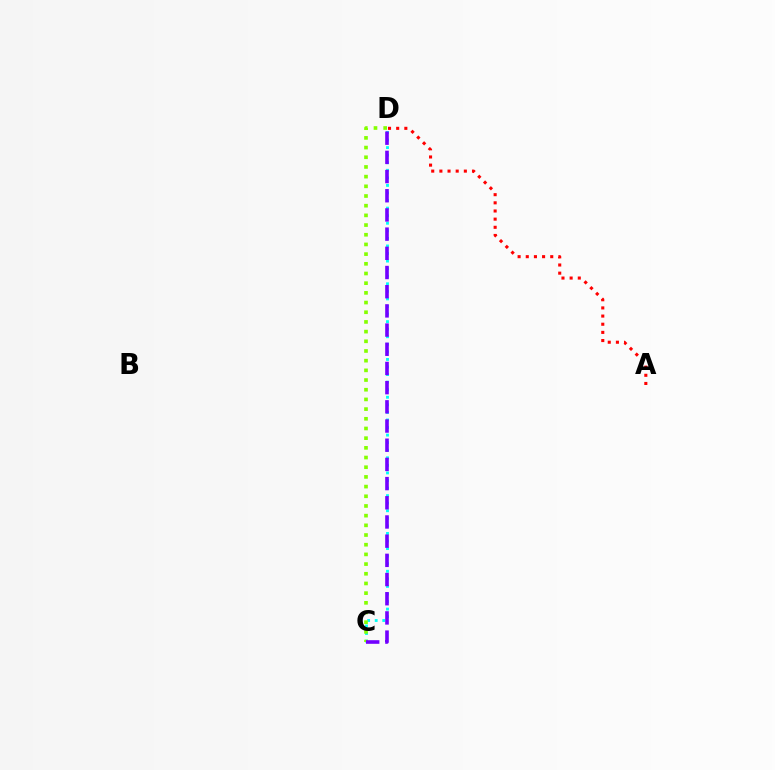{('C', 'D'): [{'color': '#00fff6', 'line_style': 'dotted', 'thickness': 2.06}, {'color': '#84ff00', 'line_style': 'dotted', 'thickness': 2.63}, {'color': '#7200ff', 'line_style': 'dashed', 'thickness': 2.61}], ('A', 'D'): [{'color': '#ff0000', 'line_style': 'dotted', 'thickness': 2.22}]}